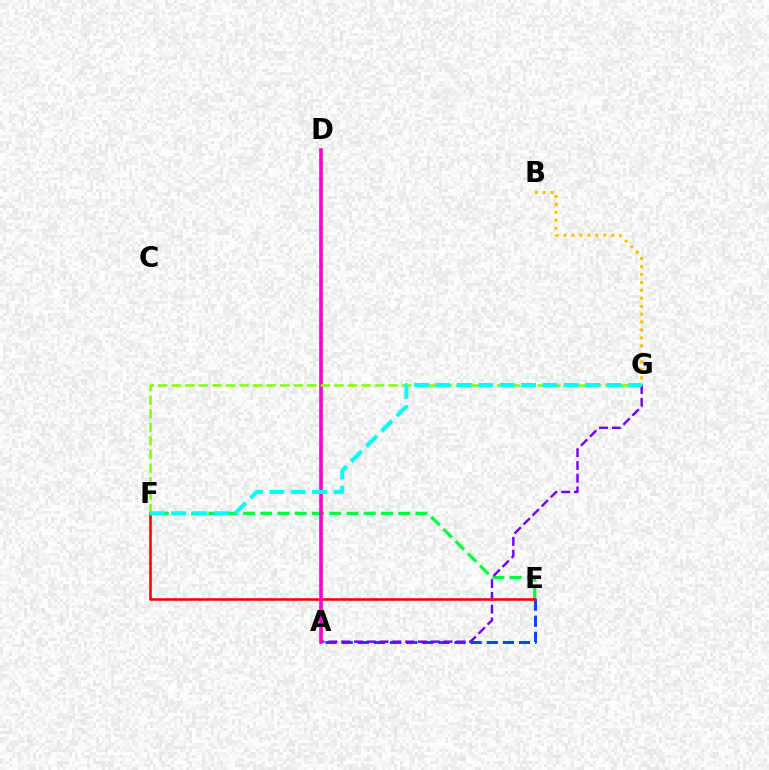{('A', 'E'): [{'color': '#004bff', 'line_style': 'dashed', 'thickness': 2.19}], ('E', 'F'): [{'color': '#00ff39', 'line_style': 'dashed', 'thickness': 2.34}, {'color': '#ff0000', 'line_style': 'solid', 'thickness': 1.85}], ('B', 'G'): [{'color': '#ffbd00', 'line_style': 'dotted', 'thickness': 2.16}], ('A', 'G'): [{'color': '#7200ff', 'line_style': 'dashed', 'thickness': 1.74}], ('A', 'D'): [{'color': '#ff00cf', 'line_style': 'solid', 'thickness': 2.61}], ('F', 'G'): [{'color': '#84ff00', 'line_style': 'dashed', 'thickness': 1.84}, {'color': '#00fff6', 'line_style': 'dashed', 'thickness': 2.91}]}